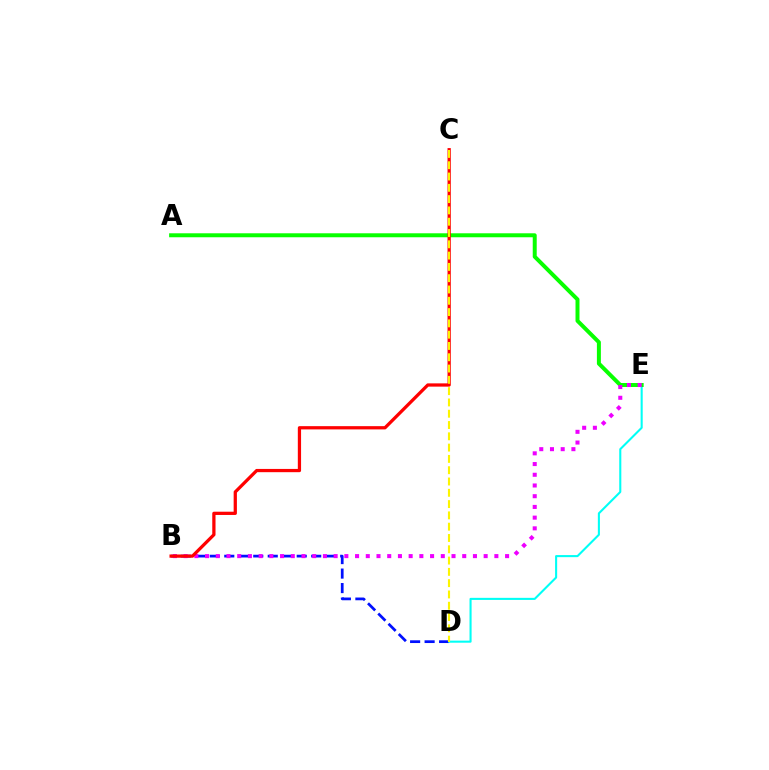{('B', 'D'): [{'color': '#0010ff', 'line_style': 'dashed', 'thickness': 1.97}], ('D', 'E'): [{'color': '#00fff6', 'line_style': 'solid', 'thickness': 1.5}], ('A', 'E'): [{'color': '#08ff00', 'line_style': 'solid', 'thickness': 2.86}], ('B', 'E'): [{'color': '#ee00ff', 'line_style': 'dotted', 'thickness': 2.91}], ('B', 'C'): [{'color': '#ff0000', 'line_style': 'solid', 'thickness': 2.34}], ('C', 'D'): [{'color': '#fcf500', 'line_style': 'dashed', 'thickness': 1.53}]}